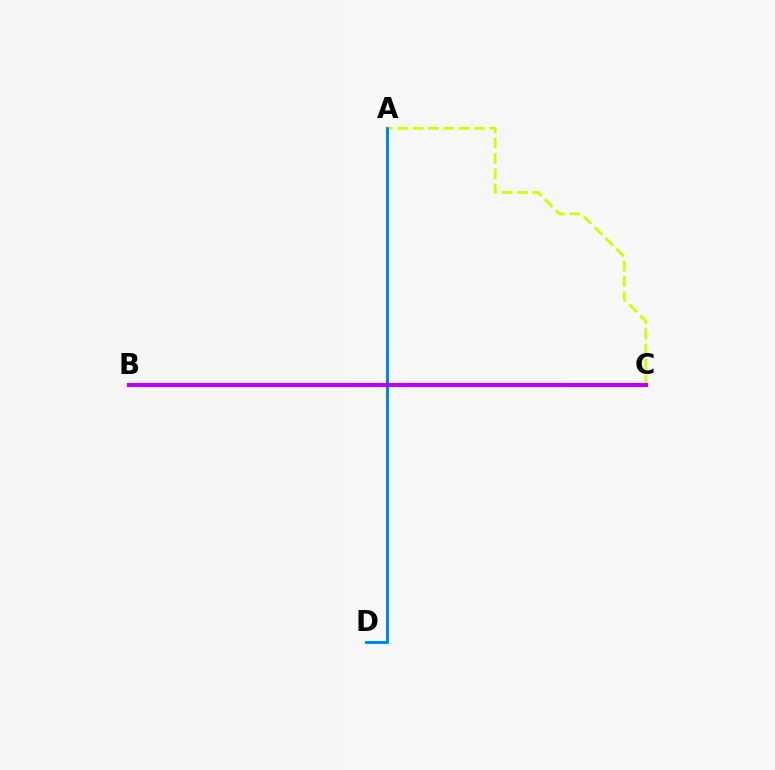{('B', 'C'): [{'color': '#ff0000', 'line_style': 'dashed', 'thickness': 2.62}, {'color': '#b900ff', 'line_style': 'solid', 'thickness': 2.99}], ('A', 'D'): [{'color': '#00ff5c', 'line_style': 'solid', 'thickness': 2.25}, {'color': '#0074ff', 'line_style': 'solid', 'thickness': 1.81}], ('A', 'C'): [{'color': '#d1ff00', 'line_style': 'dashed', 'thickness': 2.08}]}